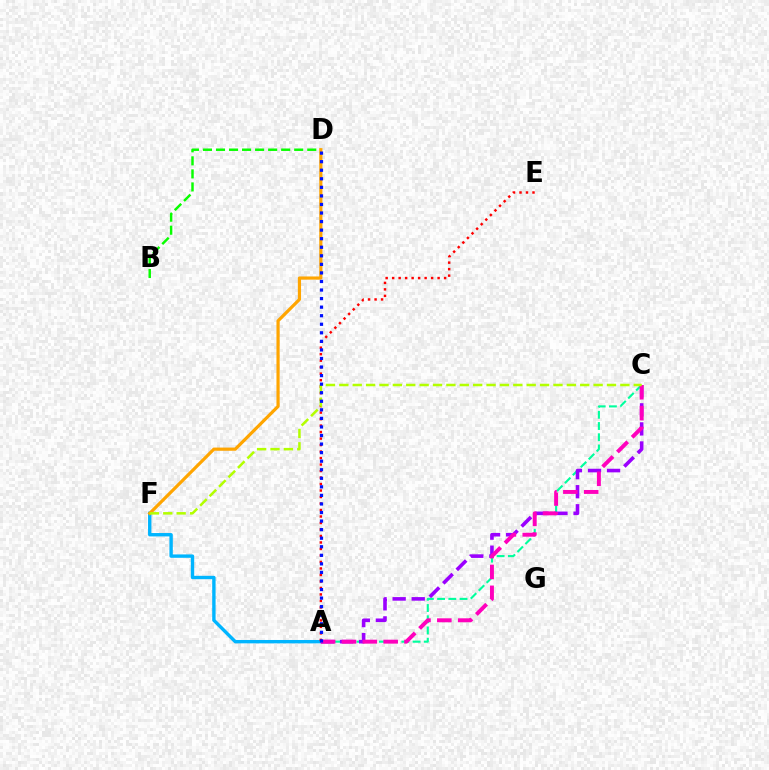{('A', 'F'): [{'color': '#00b5ff', 'line_style': 'solid', 'thickness': 2.43}], ('B', 'D'): [{'color': '#08ff00', 'line_style': 'dashed', 'thickness': 1.77}], ('A', 'C'): [{'color': '#00ff9d', 'line_style': 'dashed', 'thickness': 1.52}, {'color': '#9b00ff', 'line_style': 'dashed', 'thickness': 2.59}, {'color': '#ff00bd', 'line_style': 'dashed', 'thickness': 2.83}], ('D', 'F'): [{'color': '#ffa500', 'line_style': 'solid', 'thickness': 2.3}], ('A', 'E'): [{'color': '#ff0000', 'line_style': 'dotted', 'thickness': 1.76}], ('C', 'F'): [{'color': '#b3ff00', 'line_style': 'dashed', 'thickness': 1.82}], ('A', 'D'): [{'color': '#0010ff', 'line_style': 'dotted', 'thickness': 2.33}]}